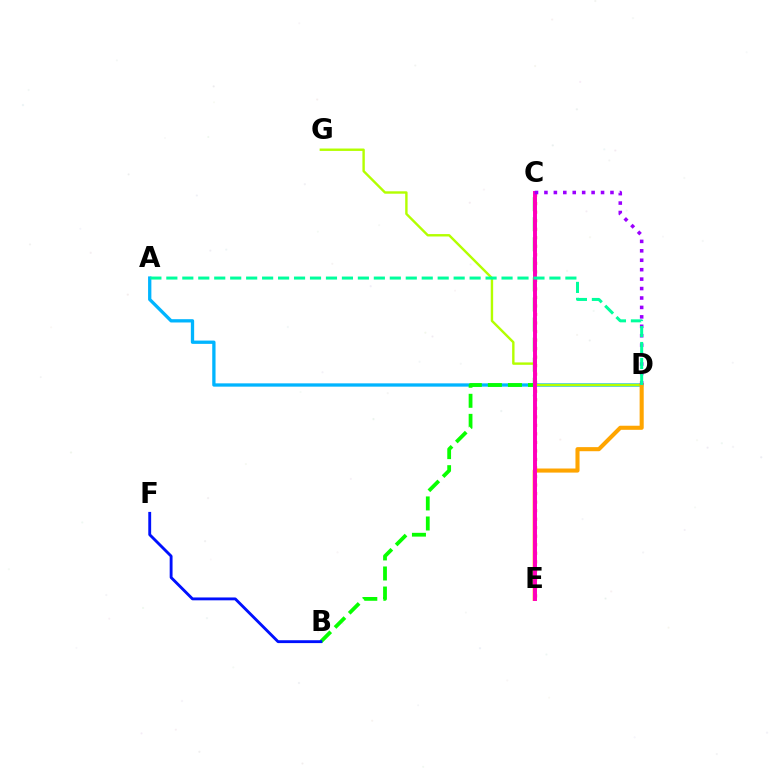{('C', 'E'): [{'color': '#ff0000', 'line_style': 'dotted', 'thickness': 2.32}, {'color': '#ff00bd', 'line_style': 'solid', 'thickness': 2.84}], ('A', 'D'): [{'color': '#00b5ff', 'line_style': 'solid', 'thickness': 2.37}, {'color': '#00ff9d', 'line_style': 'dashed', 'thickness': 2.17}], ('B', 'C'): [{'color': '#08ff00', 'line_style': 'dashed', 'thickness': 2.72}], ('D', 'G'): [{'color': '#b3ff00', 'line_style': 'solid', 'thickness': 1.73}], ('B', 'F'): [{'color': '#0010ff', 'line_style': 'solid', 'thickness': 2.06}], ('D', 'E'): [{'color': '#ffa500', 'line_style': 'solid', 'thickness': 2.94}], ('C', 'D'): [{'color': '#9b00ff', 'line_style': 'dotted', 'thickness': 2.56}]}